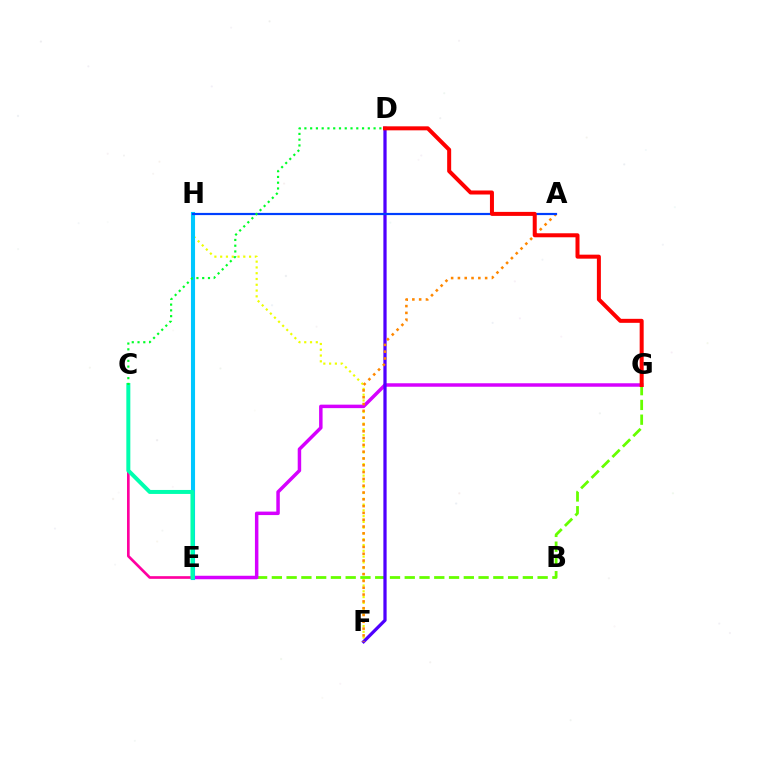{('F', 'H'): [{'color': '#eeff00', 'line_style': 'dotted', 'thickness': 1.57}], ('E', 'G'): [{'color': '#66ff00', 'line_style': 'dashed', 'thickness': 2.01}, {'color': '#d600ff', 'line_style': 'solid', 'thickness': 2.5}], ('C', 'E'): [{'color': '#ff00a0', 'line_style': 'solid', 'thickness': 1.92}, {'color': '#00ffaf', 'line_style': 'solid', 'thickness': 2.87}], ('E', 'H'): [{'color': '#00c7ff', 'line_style': 'solid', 'thickness': 2.94}], ('D', 'F'): [{'color': '#4f00ff', 'line_style': 'solid', 'thickness': 2.33}], ('A', 'F'): [{'color': '#ff8800', 'line_style': 'dotted', 'thickness': 1.85}], ('A', 'H'): [{'color': '#003fff', 'line_style': 'solid', 'thickness': 1.58}], ('D', 'G'): [{'color': '#ff0000', 'line_style': 'solid', 'thickness': 2.88}], ('C', 'D'): [{'color': '#00ff27', 'line_style': 'dotted', 'thickness': 1.57}]}